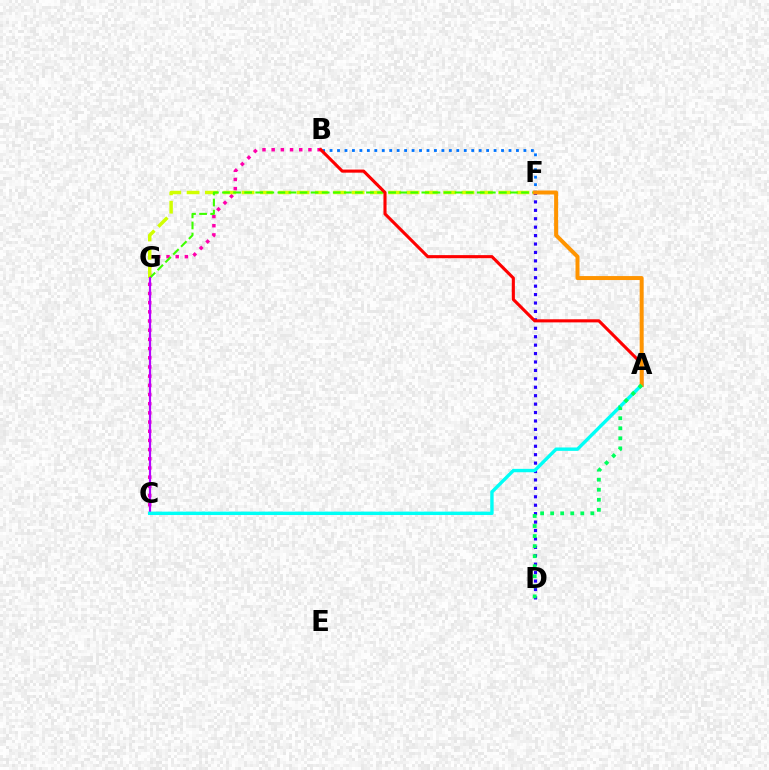{('B', 'C'): [{'color': '#ff00ac', 'line_style': 'dotted', 'thickness': 2.5}], ('D', 'F'): [{'color': '#2500ff', 'line_style': 'dotted', 'thickness': 2.29}], ('F', 'G'): [{'color': '#d1ff00', 'line_style': 'dashed', 'thickness': 2.49}, {'color': '#3dff00', 'line_style': 'dashed', 'thickness': 1.5}], ('C', 'G'): [{'color': '#b900ff', 'line_style': 'solid', 'thickness': 1.58}], ('B', 'F'): [{'color': '#0074ff', 'line_style': 'dotted', 'thickness': 2.03}], ('A', 'B'): [{'color': '#ff0000', 'line_style': 'solid', 'thickness': 2.23}], ('A', 'C'): [{'color': '#00fff6', 'line_style': 'solid', 'thickness': 2.44}], ('A', 'F'): [{'color': '#ff9400', 'line_style': 'solid', 'thickness': 2.86}], ('A', 'D'): [{'color': '#00ff5c', 'line_style': 'dotted', 'thickness': 2.73}]}